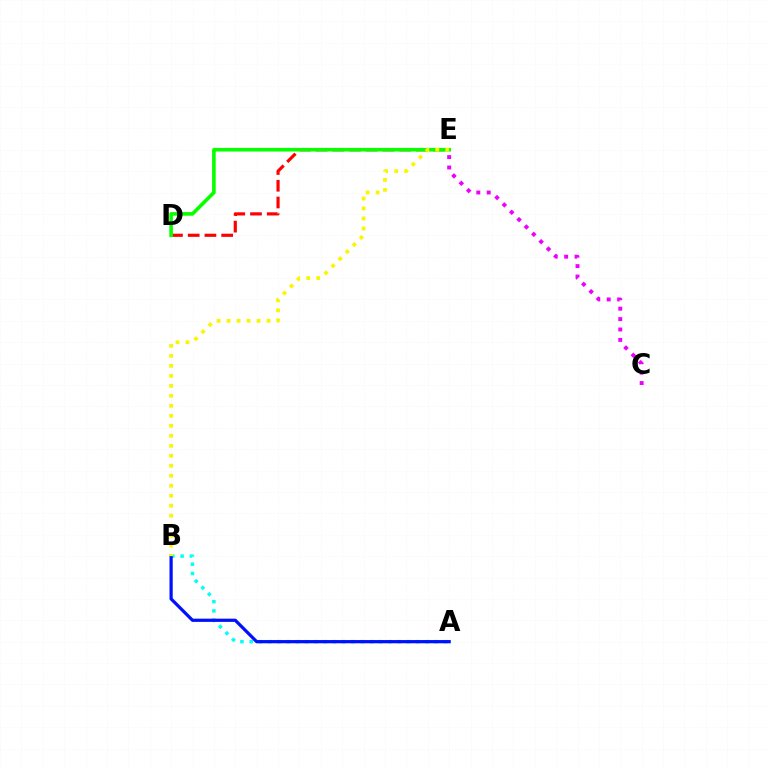{('D', 'E'): [{'color': '#ff0000', 'line_style': 'dashed', 'thickness': 2.27}, {'color': '#08ff00', 'line_style': 'solid', 'thickness': 2.6}], ('A', 'B'): [{'color': '#00fff6', 'line_style': 'dotted', 'thickness': 2.51}, {'color': '#0010ff', 'line_style': 'solid', 'thickness': 2.32}], ('C', 'E'): [{'color': '#ee00ff', 'line_style': 'dotted', 'thickness': 2.83}], ('B', 'E'): [{'color': '#fcf500', 'line_style': 'dotted', 'thickness': 2.71}]}